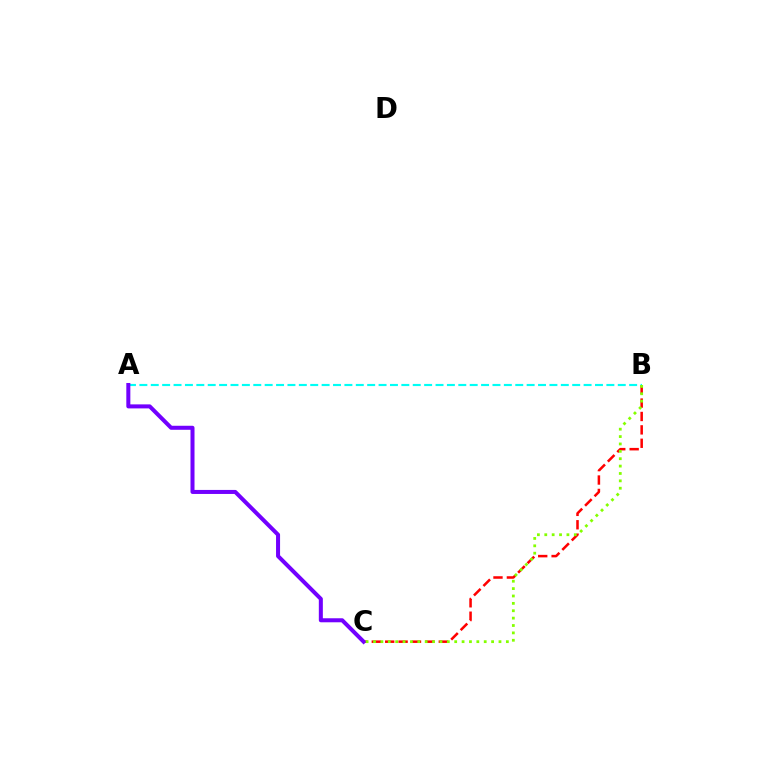{('B', 'C'): [{'color': '#ff0000', 'line_style': 'dashed', 'thickness': 1.82}, {'color': '#84ff00', 'line_style': 'dotted', 'thickness': 2.01}], ('A', 'B'): [{'color': '#00fff6', 'line_style': 'dashed', 'thickness': 1.55}], ('A', 'C'): [{'color': '#7200ff', 'line_style': 'solid', 'thickness': 2.9}]}